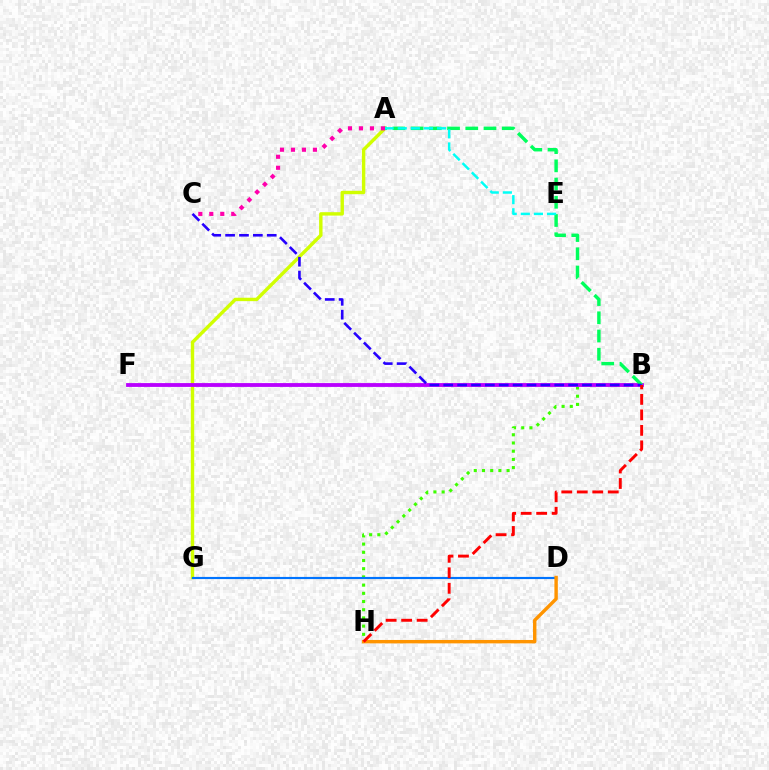{('B', 'H'): [{'color': '#3dff00', 'line_style': 'dotted', 'thickness': 2.23}, {'color': '#ff0000', 'line_style': 'dashed', 'thickness': 2.1}], ('A', 'G'): [{'color': '#d1ff00', 'line_style': 'solid', 'thickness': 2.45}], ('B', 'F'): [{'color': '#b900ff', 'line_style': 'solid', 'thickness': 2.75}], ('A', 'B'): [{'color': '#00ff5c', 'line_style': 'dashed', 'thickness': 2.48}], ('A', 'C'): [{'color': '#ff00ac', 'line_style': 'dotted', 'thickness': 2.98}], ('D', 'G'): [{'color': '#0074ff', 'line_style': 'solid', 'thickness': 1.55}], ('D', 'H'): [{'color': '#ff9400', 'line_style': 'solid', 'thickness': 2.45}], ('B', 'C'): [{'color': '#2500ff', 'line_style': 'dashed', 'thickness': 1.88}], ('A', 'E'): [{'color': '#00fff6', 'line_style': 'dashed', 'thickness': 1.78}]}